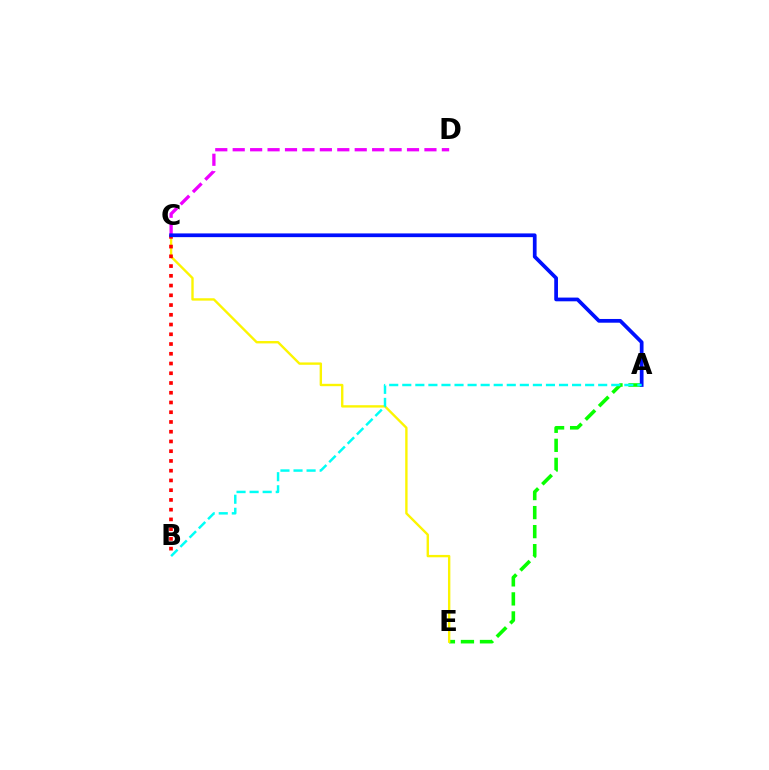{('C', 'D'): [{'color': '#ee00ff', 'line_style': 'dashed', 'thickness': 2.37}], ('A', 'E'): [{'color': '#08ff00', 'line_style': 'dashed', 'thickness': 2.59}], ('C', 'E'): [{'color': '#fcf500', 'line_style': 'solid', 'thickness': 1.71}], ('B', 'C'): [{'color': '#ff0000', 'line_style': 'dotted', 'thickness': 2.65}], ('A', 'C'): [{'color': '#0010ff', 'line_style': 'solid', 'thickness': 2.68}], ('A', 'B'): [{'color': '#00fff6', 'line_style': 'dashed', 'thickness': 1.77}]}